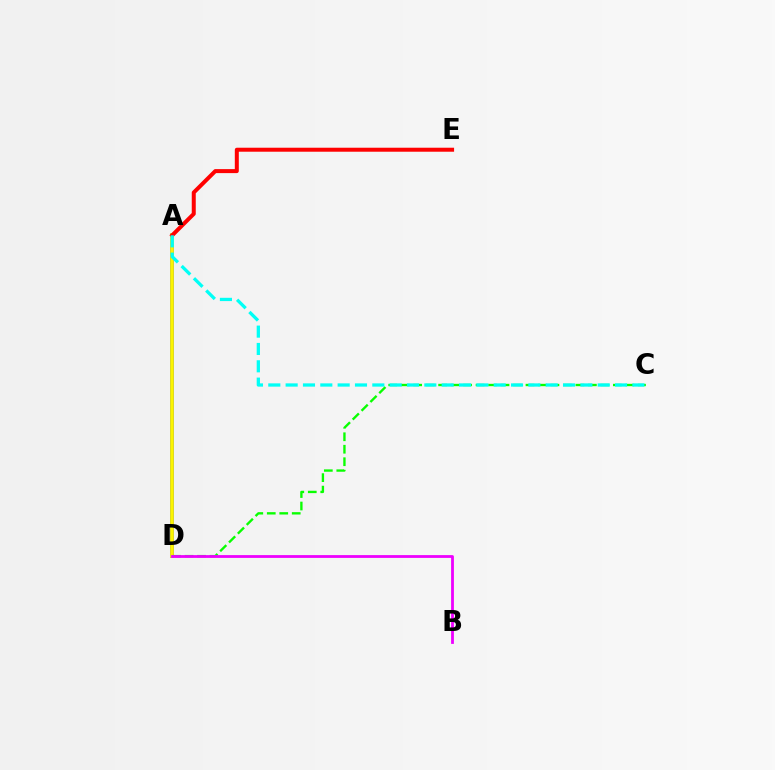{('A', 'D'): [{'color': '#0010ff', 'line_style': 'solid', 'thickness': 2.61}, {'color': '#fcf500', 'line_style': 'solid', 'thickness': 2.67}], ('A', 'E'): [{'color': '#ff0000', 'line_style': 'solid', 'thickness': 2.88}], ('C', 'D'): [{'color': '#08ff00', 'line_style': 'dashed', 'thickness': 1.7}], ('B', 'D'): [{'color': '#ee00ff', 'line_style': 'solid', 'thickness': 2.01}], ('A', 'C'): [{'color': '#00fff6', 'line_style': 'dashed', 'thickness': 2.36}]}